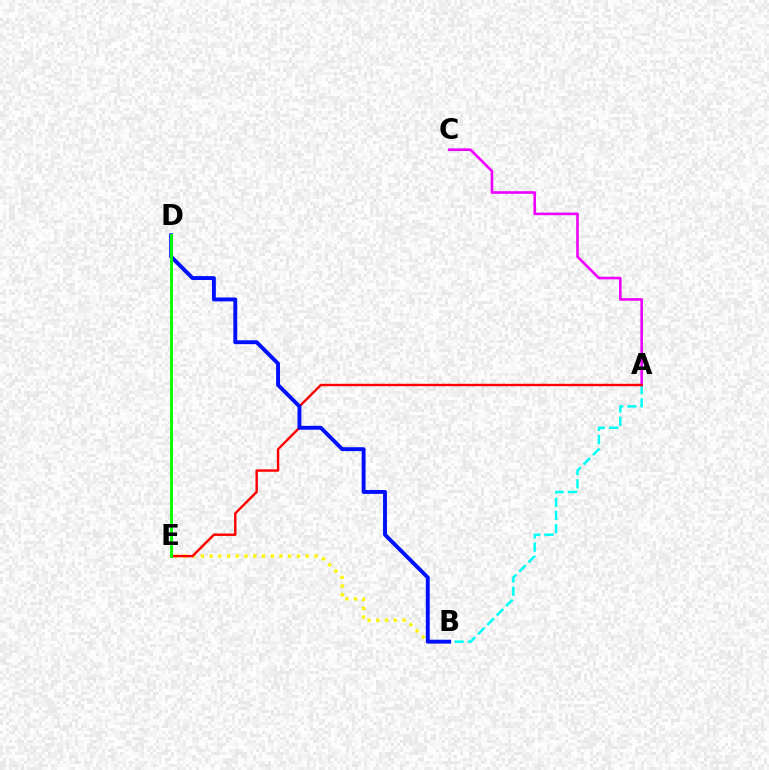{('A', 'B'): [{'color': '#00fff6', 'line_style': 'dashed', 'thickness': 1.8}], ('A', 'C'): [{'color': '#ee00ff', 'line_style': 'solid', 'thickness': 1.89}], ('B', 'E'): [{'color': '#fcf500', 'line_style': 'dotted', 'thickness': 2.37}], ('A', 'E'): [{'color': '#ff0000', 'line_style': 'solid', 'thickness': 1.73}], ('B', 'D'): [{'color': '#0010ff', 'line_style': 'solid', 'thickness': 2.81}], ('D', 'E'): [{'color': '#08ff00', 'line_style': 'solid', 'thickness': 2.09}]}